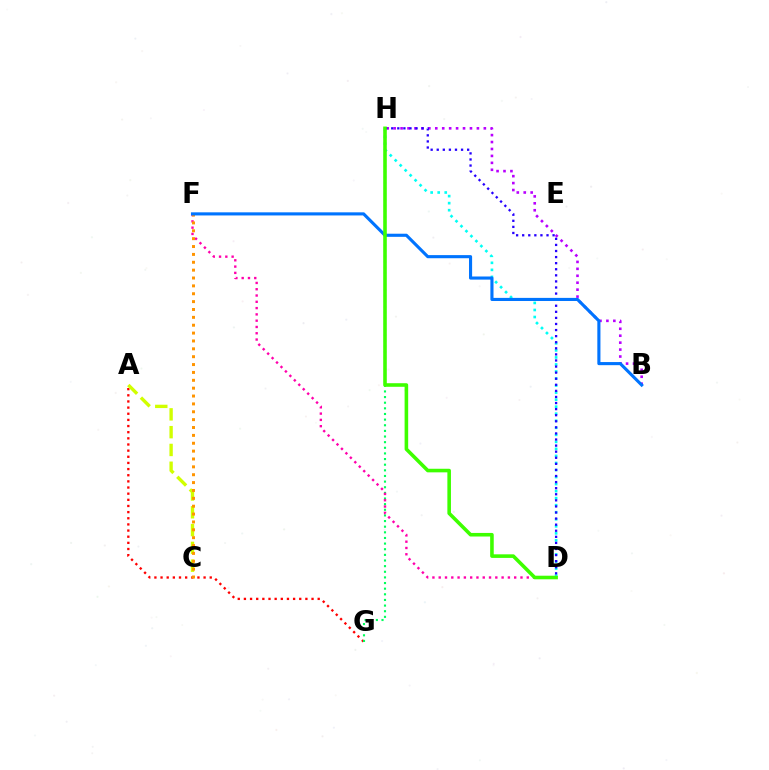{('A', 'G'): [{'color': '#ff0000', 'line_style': 'dotted', 'thickness': 1.67}], ('D', 'H'): [{'color': '#00fff6', 'line_style': 'dotted', 'thickness': 1.91}, {'color': '#2500ff', 'line_style': 'dotted', 'thickness': 1.65}, {'color': '#3dff00', 'line_style': 'solid', 'thickness': 2.58}], ('A', 'C'): [{'color': '#d1ff00', 'line_style': 'dashed', 'thickness': 2.42}], ('B', 'H'): [{'color': '#b900ff', 'line_style': 'dotted', 'thickness': 1.88}], ('G', 'H'): [{'color': '#00ff5c', 'line_style': 'dotted', 'thickness': 1.53}], ('D', 'F'): [{'color': '#ff00ac', 'line_style': 'dotted', 'thickness': 1.71}], ('C', 'F'): [{'color': '#ff9400', 'line_style': 'dotted', 'thickness': 2.14}], ('B', 'F'): [{'color': '#0074ff', 'line_style': 'solid', 'thickness': 2.24}]}